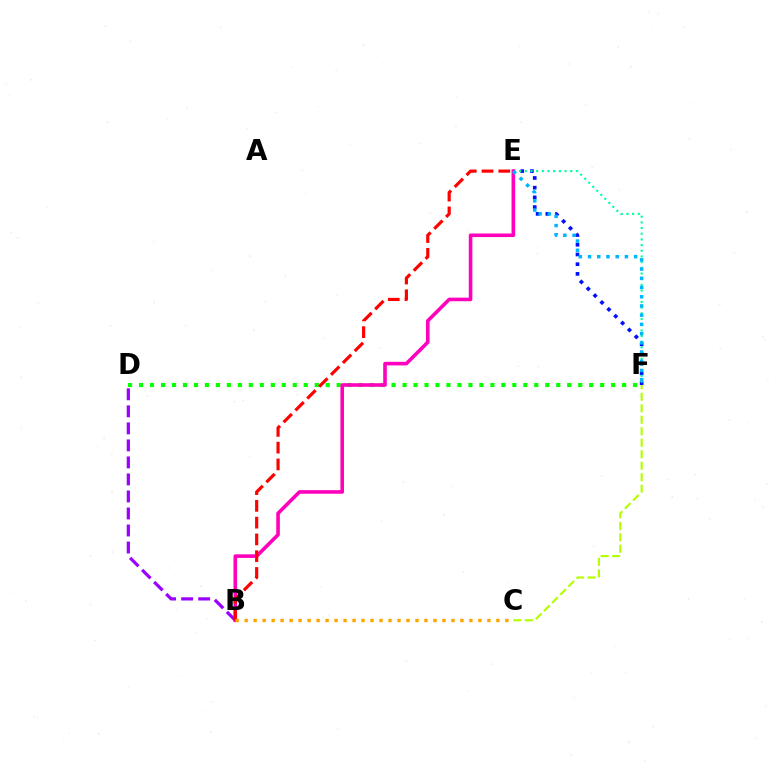{('D', 'F'): [{'color': '#08ff00', 'line_style': 'dotted', 'thickness': 2.98}], ('B', 'D'): [{'color': '#9b00ff', 'line_style': 'dashed', 'thickness': 2.31}], ('E', 'F'): [{'color': '#0010ff', 'line_style': 'dotted', 'thickness': 2.64}, {'color': '#00ff9d', 'line_style': 'dotted', 'thickness': 1.54}, {'color': '#00b5ff', 'line_style': 'dotted', 'thickness': 2.5}], ('B', 'E'): [{'color': '#ff00bd', 'line_style': 'solid', 'thickness': 2.59}, {'color': '#ff0000', 'line_style': 'dashed', 'thickness': 2.28}], ('B', 'C'): [{'color': '#ffa500', 'line_style': 'dotted', 'thickness': 2.44}], ('C', 'F'): [{'color': '#b3ff00', 'line_style': 'dashed', 'thickness': 1.56}]}